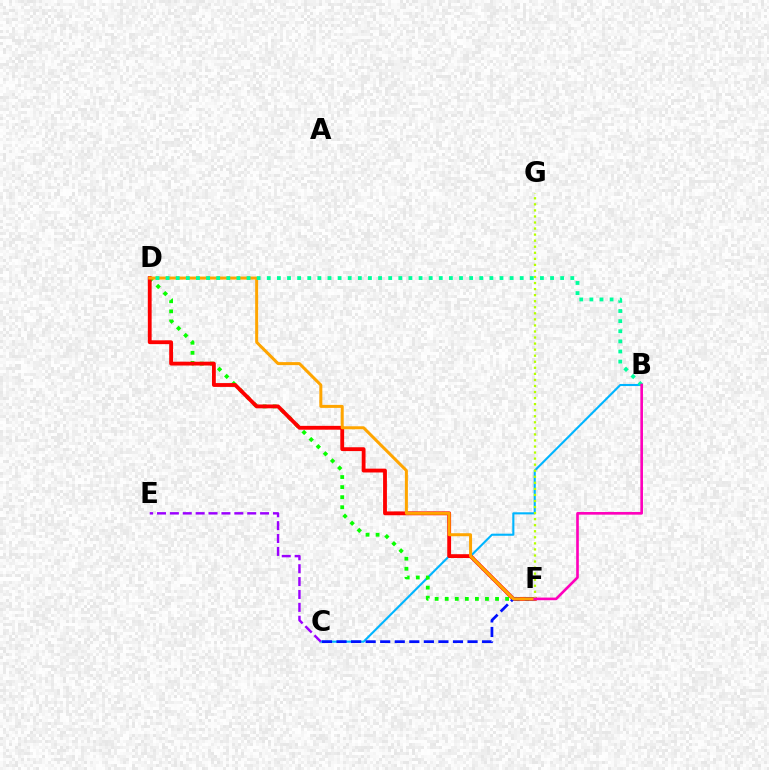{('B', 'C'): [{'color': '#00b5ff', 'line_style': 'solid', 'thickness': 1.51}], ('D', 'F'): [{'color': '#08ff00', 'line_style': 'dotted', 'thickness': 2.73}, {'color': '#ff0000', 'line_style': 'solid', 'thickness': 2.76}, {'color': '#ffa500', 'line_style': 'solid', 'thickness': 2.16}], ('C', 'E'): [{'color': '#9b00ff', 'line_style': 'dashed', 'thickness': 1.75}], ('C', 'F'): [{'color': '#0010ff', 'line_style': 'dashed', 'thickness': 1.98}], ('F', 'G'): [{'color': '#b3ff00', 'line_style': 'dotted', 'thickness': 1.64}], ('B', 'D'): [{'color': '#00ff9d', 'line_style': 'dotted', 'thickness': 2.75}], ('B', 'F'): [{'color': '#ff00bd', 'line_style': 'solid', 'thickness': 1.9}]}